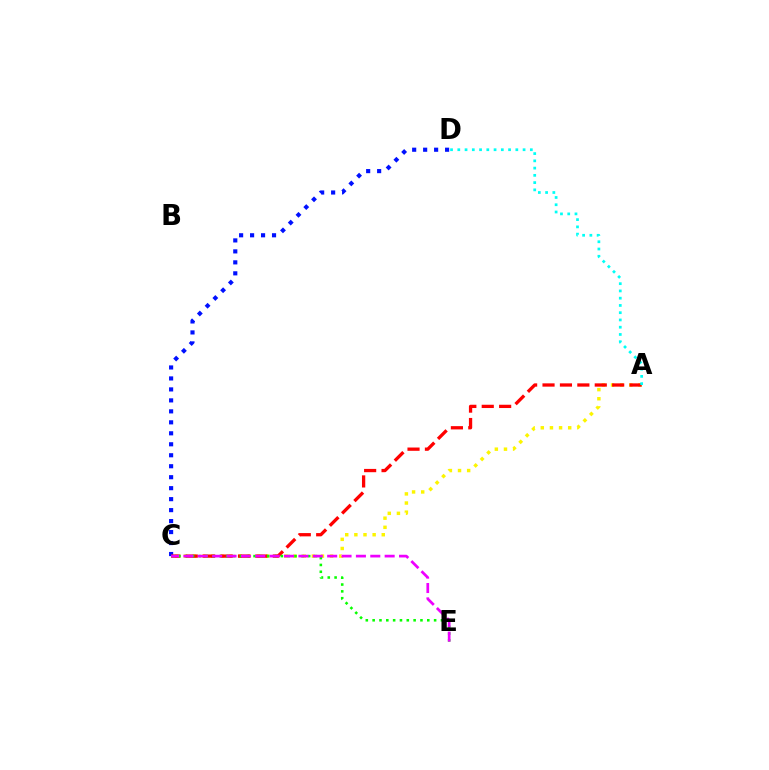{('C', 'D'): [{'color': '#0010ff', 'line_style': 'dotted', 'thickness': 2.98}], ('A', 'C'): [{'color': '#fcf500', 'line_style': 'dotted', 'thickness': 2.48}, {'color': '#ff0000', 'line_style': 'dashed', 'thickness': 2.37}], ('C', 'E'): [{'color': '#08ff00', 'line_style': 'dotted', 'thickness': 1.86}, {'color': '#ee00ff', 'line_style': 'dashed', 'thickness': 1.95}], ('A', 'D'): [{'color': '#00fff6', 'line_style': 'dotted', 'thickness': 1.97}]}